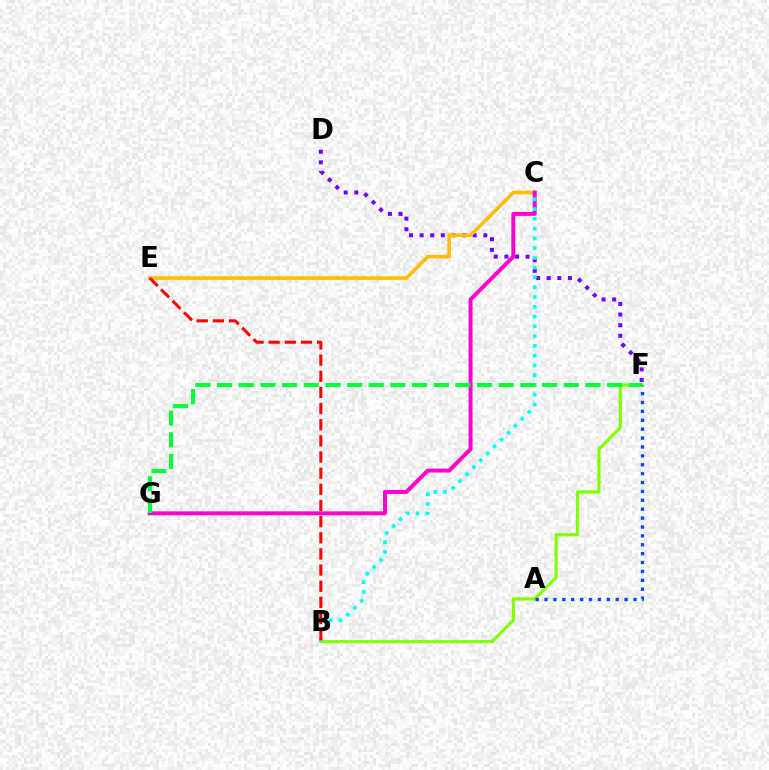{('D', 'F'): [{'color': '#7200ff', 'line_style': 'dotted', 'thickness': 2.88}], ('B', 'F'): [{'color': '#84ff00', 'line_style': 'solid', 'thickness': 2.29}], ('A', 'F'): [{'color': '#004bff', 'line_style': 'dotted', 'thickness': 2.42}], ('C', 'E'): [{'color': '#ffbd00', 'line_style': 'solid', 'thickness': 2.6}], ('C', 'G'): [{'color': '#ff00cf', 'line_style': 'solid', 'thickness': 2.85}], ('B', 'C'): [{'color': '#00fff6', 'line_style': 'dotted', 'thickness': 2.65}], ('B', 'E'): [{'color': '#ff0000', 'line_style': 'dashed', 'thickness': 2.19}], ('F', 'G'): [{'color': '#00ff39', 'line_style': 'dashed', 'thickness': 2.94}]}